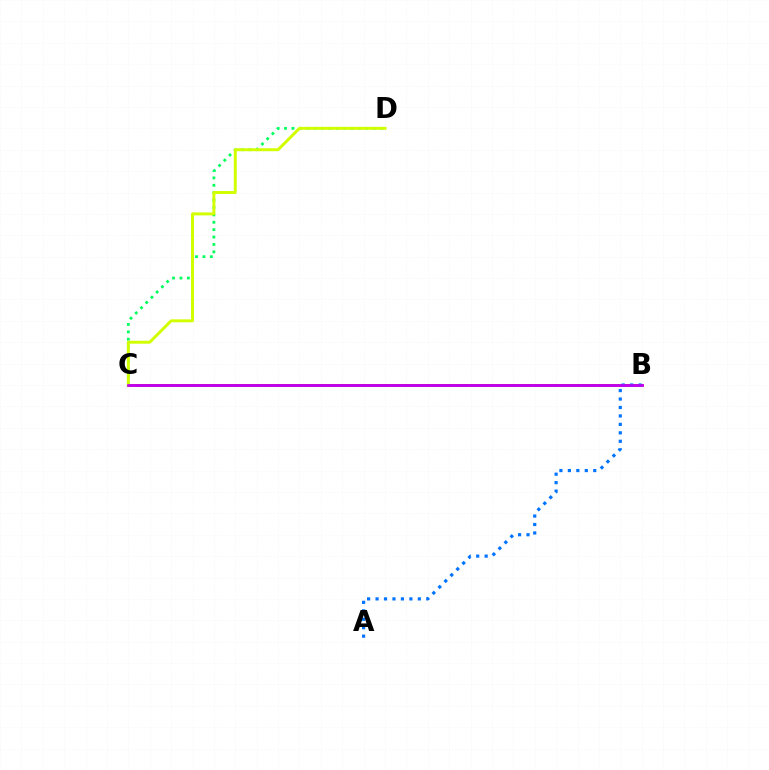{('B', 'C'): [{'color': '#ff0000', 'line_style': 'solid', 'thickness': 1.88}, {'color': '#b900ff', 'line_style': 'solid', 'thickness': 1.9}], ('C', 'D'): [{'color': '#00ff5c', 'line_style': 'dotted', 'thickness': 2.01}, {'color': '#d1ff00', 'line_style': 'solid', 'thickness': 2.13}], ('A', 'B'): [{'color': '#0074ff', 'line_style': 'dotted', 'thickness': 2.3}]}